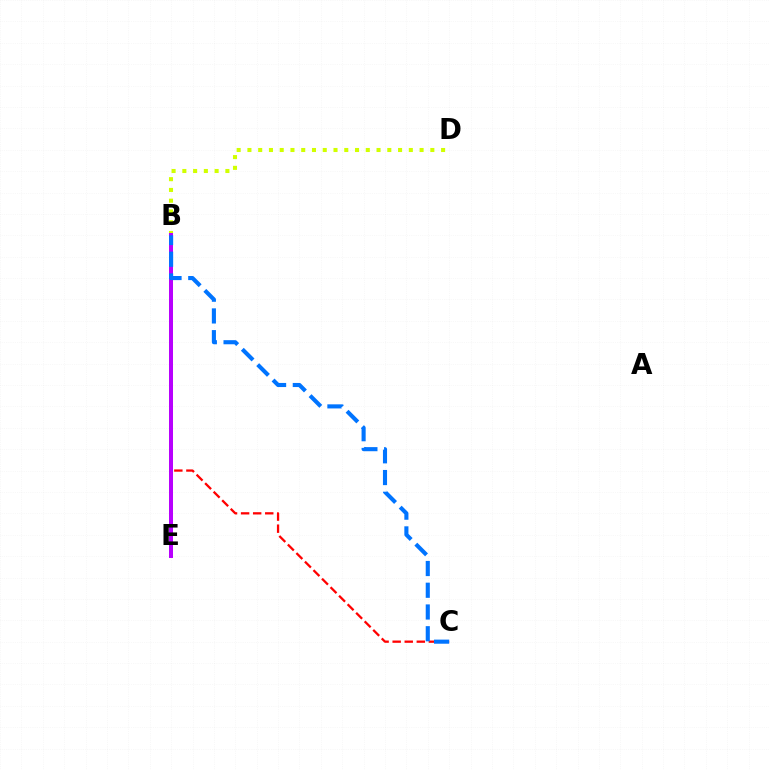{('B', 'C'): [{'color': '#ff0000', 'line_style': 'dashed', 'thickness': 1.64}, {'color': '#0074ff', 'line_style': 'dashed', 'thickness': 2.95}], ('B', 'E'): [{'color': '#00ff5c', 'line_style': 'dashed', 'thickness': 2.74}, {'color': '#b900ff', 'line_style': 'solid', 'thickness': 2.87}], ('B', 'D'): [{'color': '#d1ff00', 'line_style': 'dotted', 'thickness': 2.92}]}